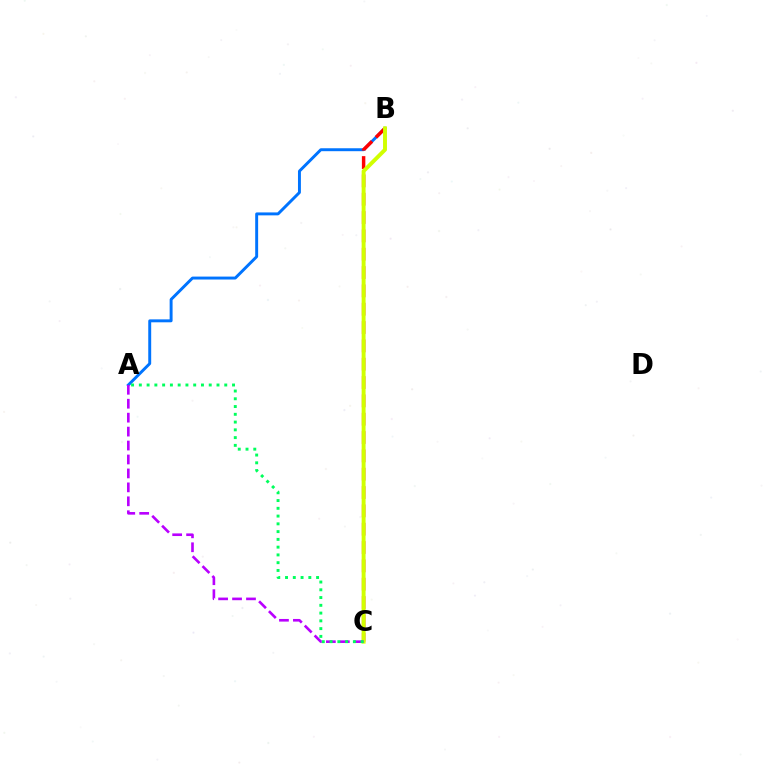{('A', 'B'): [{'color': '#0074ff', 'line_style': 'solid', 'thickness': 2.11}], ('B', 'C'): [{'color': '#ff0000', 'line_style': 'dashed', 'thickness': 2.49}, {'color': '#d1ff00', 'line_style': 'solid', 'thickness': 2.82}], ('A', 'C'): [{'color': '#b900ff', 'line_style': 'dashed', 'thickness': 1.89}, {'color': '#00ff5c', 'line_style': 'dotted', 'thickness': 2.11}]}